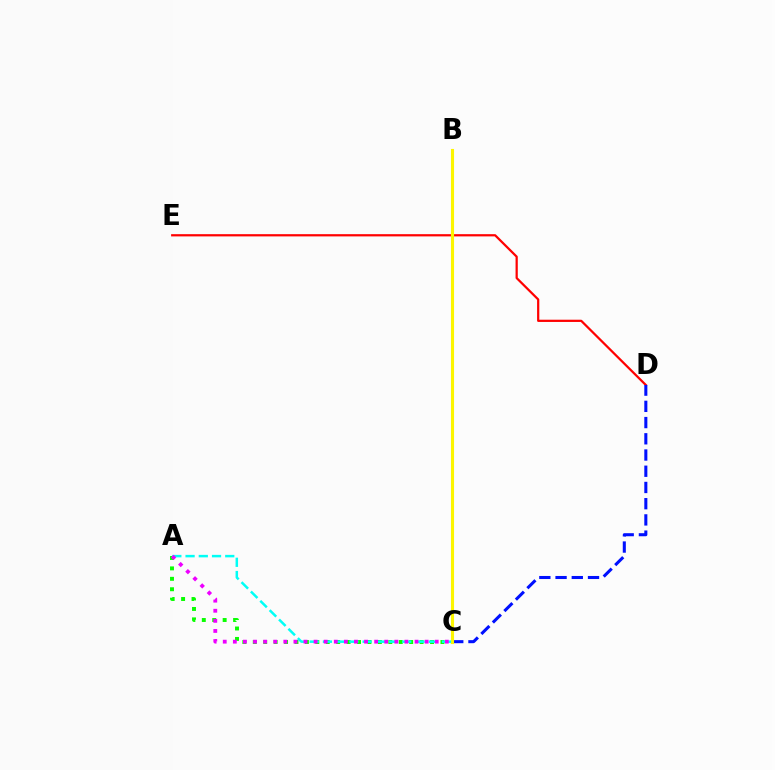{('D', 'E'): [{'color': '#ff0000', 'line_style': 'solid', 'thickness': 1.6}], ('A', 'C'): [{'color': '#08ff00', 'line_style': 'dotted', 'thickness': 2.83}, {'color': '#00fff6', 'line_style': 'dashed', 'thickness': 1.8}, {'color': '#ee00ff', 'line_style': 'dotted', 'thickness': 2.74}], ('C', 'D'): [{'color': '#0010ff', 'line_style': 'dashed', 'thickness': 2.2}], ('B', 'C'): [{'color': '#fcf500', 'line_style': 'solid', 'thickness': 2.24}]}